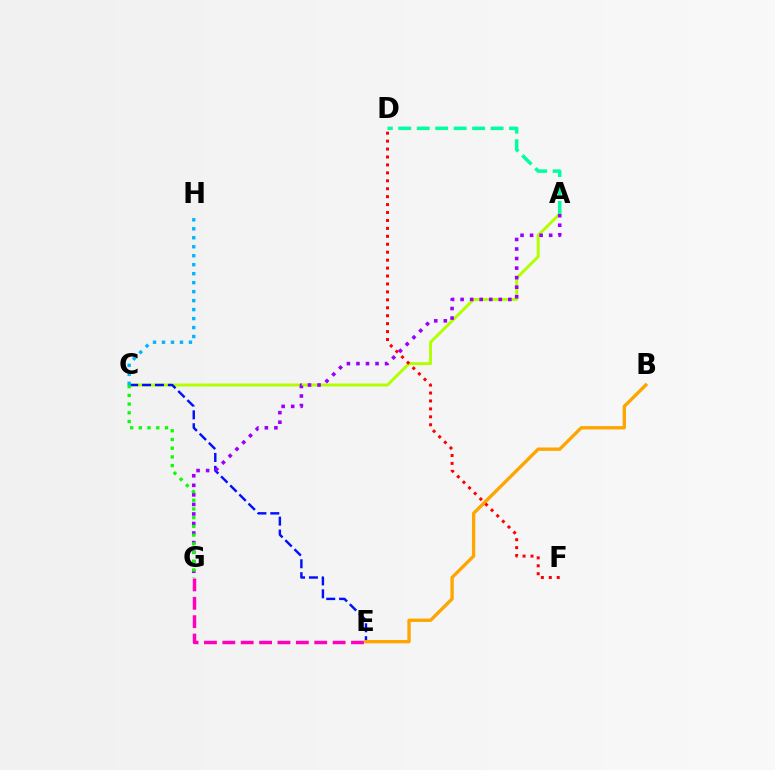{('A', 'C'): [{'color': '#b3ff00', 'line_style': 'solid', 'thickness': 2.12}], ('C', 'E'): [{'color': '#0010ff', 'line_style': 'dashed', 'thickness': 1.75}], ('E', 'G'): [{'color': '#ff00bd', 'line_style': 'dashed', 'thickness': 2.5}], ('C', 'H'): [{'color': '#00b5ff', 'line_style': 'dotted', 'thickness': 2.44}], ('B', 'E'): [{'color': '#ffa500', 'line_style': 'solid', 'thickness': 2.4}], ('A', 'G'): [{'color': '#9b00ff', 'line_style': 'dotted', 'thickness': 2.59}], ('C', 'G'): [{'color': '#08ff00', 'line_style': 'dotted', 'thickness': 2.37}], ('A', 'D'): [{'color': '#00ff9d', 'line_style': 'dashed', 'thickness': 2.51}], ('D', 'F'): [{'color': '#ff0000', 'line_style': 'dotted', 'thickness': 2.16}]}